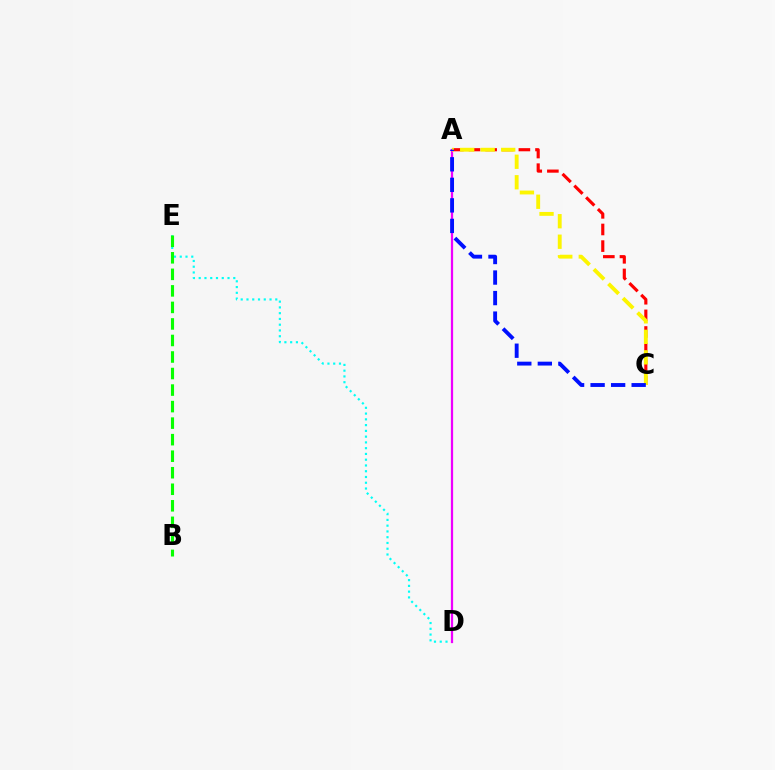{('D', 'E'): [{'color': '#00fff6', 'line_style': 'dotted', 'thickness': 1.57}], ('A', 'C'): [{'color': '#ff0000', 'line_style': 'dashed', 'thickness': 2.26}, {'color': '#fcf500', 'line_style': 'dashed', 'thickness': 2.79}, {'color': '#0010ff', 'line_style': 'dashed', 'thickness': 2.79}], ('A', 'D'): [{'color': '#ee00ff', 'line_style': 'solid', 'thickness': 1.61}], ('B', 'E'): [{'color': '#08ff00', 'line_style': 'dashed', 'thickness': 2.25}]}